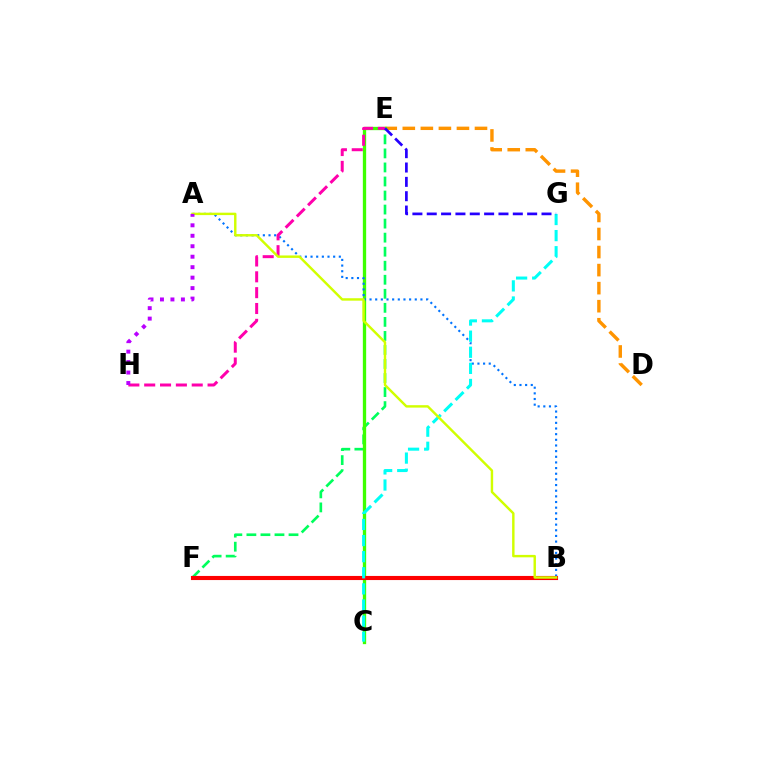{('D', 'E'): [{'color': '#ff9400', 'line_style': 'dashed', 'thickness': 2.45}], ('E', 'F'): [{'color': '#00ff5c', 'line_style': 'dashed', 'thickness': 1.91}], ('C', 'E'): [{'color': '#3dff00', 'line_style': 'solid', 'thickness': 2.38}], ('A', 'B'): [{'color': '#0074ff', 'line_style': 'dotted', 'thickness': 1.54}, {'color': '#d1ff00', 'line_style': 'solid', 'thickness': 1.75}], ('B', 'F'): [{'color': '#ff0000', 'line_style': 'solid', 'thickness': 2.96}], ('C', 'G'): [{'color': '#00fff6', 'line_style': 'dashed', 'thickness': 2.19}], ('E', 'H'): [{'color': '#ff00ac', 'line_style': 'dashed', 'thickness': 2.15}], ('E', 'G'): [{'color': '#2500ff', 'line_style': 'dashed', 'thickness': 1.95}], ('A', 'H'): [{'color': '#b900ff', 'line_style': 'dotted', 'thickness': 2.84}]}